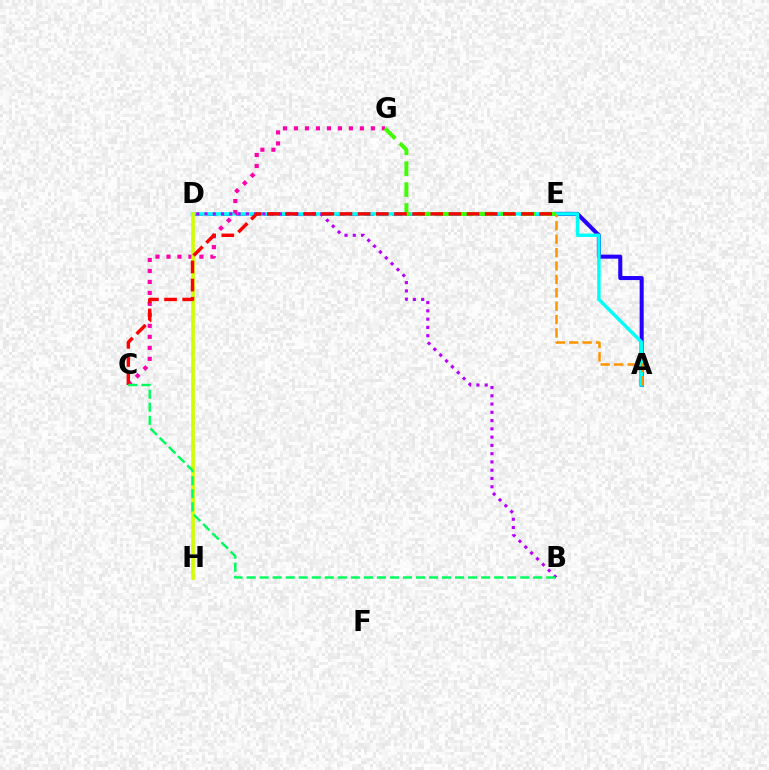{('A', 'E'): [{'color': '#2500ff', 'line_style': 'solid', 'thickness': 2.91}, {'color': '#ff9400', 'line_style': 'dashed', 'thickness': 1.82}], ('D', 'E'): [{'color': '#0074ff', 'line_style': 'dashed', 'thickness': 1.93}], ('A', 'D'): [{'color': '#00fff6', 'line_style': 'solid', 'thickness': 2.47}], ('C', 'G'): [{'color': '#ff00ac', 'line_style': 'dotted', 'thickness': 2.99}], ('E', 'G'): [{'color': '#3dff00', 'line_style': 'dashed', 'thickness': 2.84}], ('D', 'H'): [{'color': '#d1ff00', 'line_style': 'solid', 'thickness': 2.62}], ('B', 'D'): [{'color': '#b900ff', 'line_style': 'dotted', 'thickness': 2.25}], ('C', 'E'): [{'color': '#ff0000', 'line_style': 'dashed', 'thickness': 2.47}], ('B', 'C'): [{'color': '#00ff5c', 'line_style': 'dashed', 'thickness': 1.77}]}